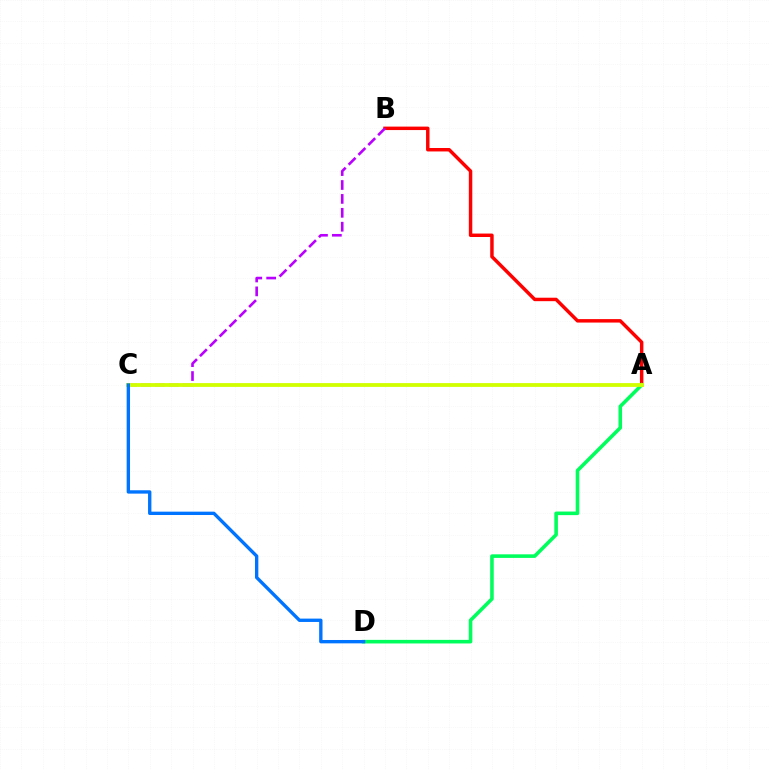{('A', 'B'): [{'color': '#ff0000', 'line_style': 'solid', 'thickness': 2.49}], ('A', 'D'): [{'color': '#00ff5c', 'line_style': 'solid', 'thickness': 2.58}], ('B', 'C'): [{'color': '#b900ff', 'line_style': 'dashed', 'thickness': 1.89}], ('A', 'C'): [{'color': '#d1ff00', 'line_style': 'solid', 'thickness': 2.74}], ('C', 'D'): [{'color': '#0074ff', 'line_style': 'solid', 'thickness': 2.41}]}